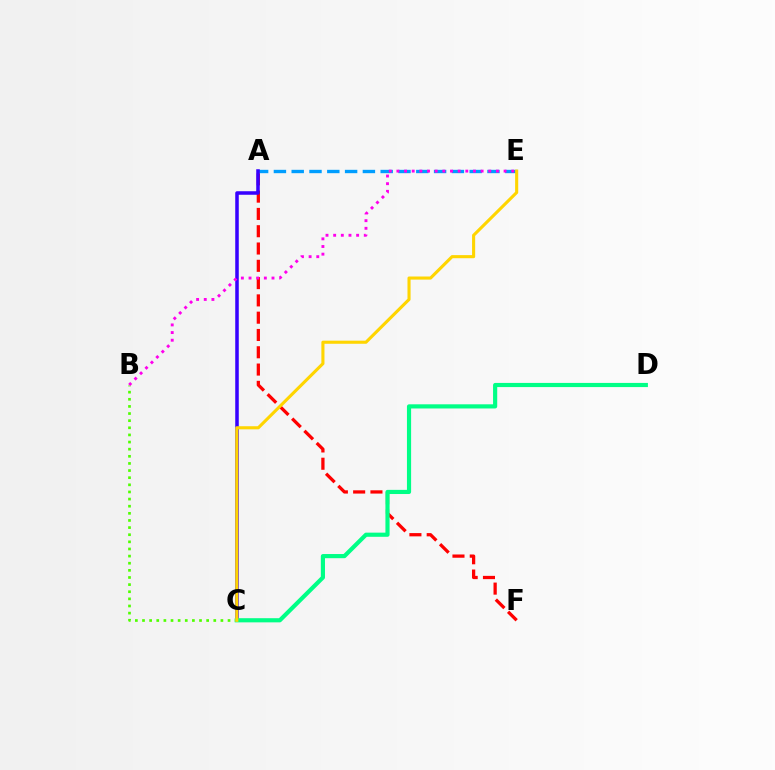{('A', 'E'): [{'color': '#009eff', 'line_style': 'dashed', 'thickness': 2.42}], ('A', 'F'): [{'color': '#ff0000', 'line_style': 'dashed', 'thickness': 2.35}], ('B', 'C'): [{'color': '#4fff00', 'line_style': 'dotted', 'thickness': 1.94}], ('A', 'C'): [{'color': '#3700ff', 'line_style': 'solid', 'thickness': 2.54}], ('B', 'E'): [{'color': '#ff00ed', 'line_style': 'dotted', 'thickness': 2.08}], ('C', 'D'): [{'color': '#00ff86', 'line_style': 'solid', 'thickness': 2.99}], ('C', 'E'): [{'color': '#ffd500', 'line_style': 'solid', 'thickness': 2.23}]}